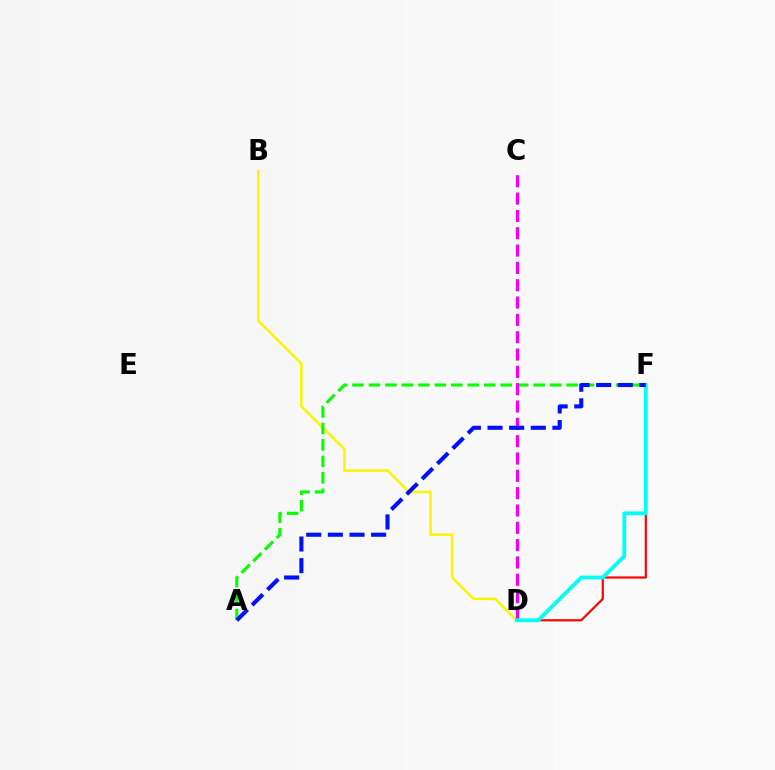{('B', 'D'): [{'color': '#fcf500', 'line_style': 'solid', 'thickness': 1.8}], ('D', 'F'): [{'color': '#ff0000', 'line_style': 'solid', 'thickness': 1.57}, {'color': '#00fff6', 'line_style': 'solid', 'thickness': 2.75}], ('A', 'F'): [{'color': '#08ff00', 'line_style': 'dashed', 'thickness': 2.24}, {'color': '#0010ff', 'line_style': 'dashed', 'thickness': 2.94}], ('C', 'D'): [{'color': '#ee00ff', 'line_style': 'dashed', 'thickness': 2.35}]}